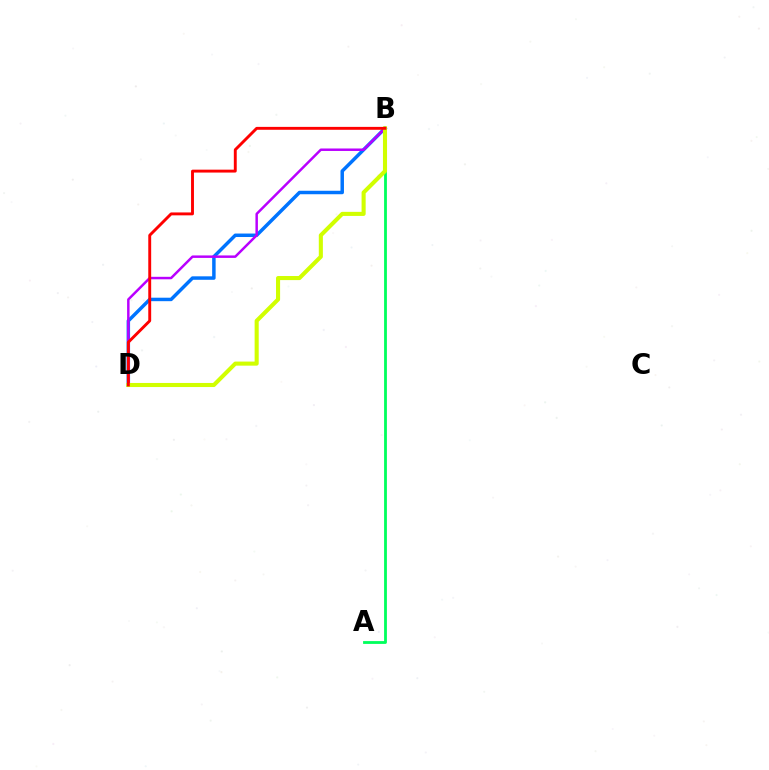{('A', 'B'): [{'color': '#00ff5c', 'line_style': 'solid', 'thickness': 2.02}], ('B', 'D'): [{'color': '#0074ff', 'line_style': 'solid', 'thickness': 2.5}, {'color': '#b900ff', 'line_style': 'solid', 'thickness': 1.78}, {'color': '#d1ff00', 'line_style': 'solid', 'thickness': 2.94}, {'color': '#ff0000', 'line_style': 'solid', 'thickness': 2.09}]}